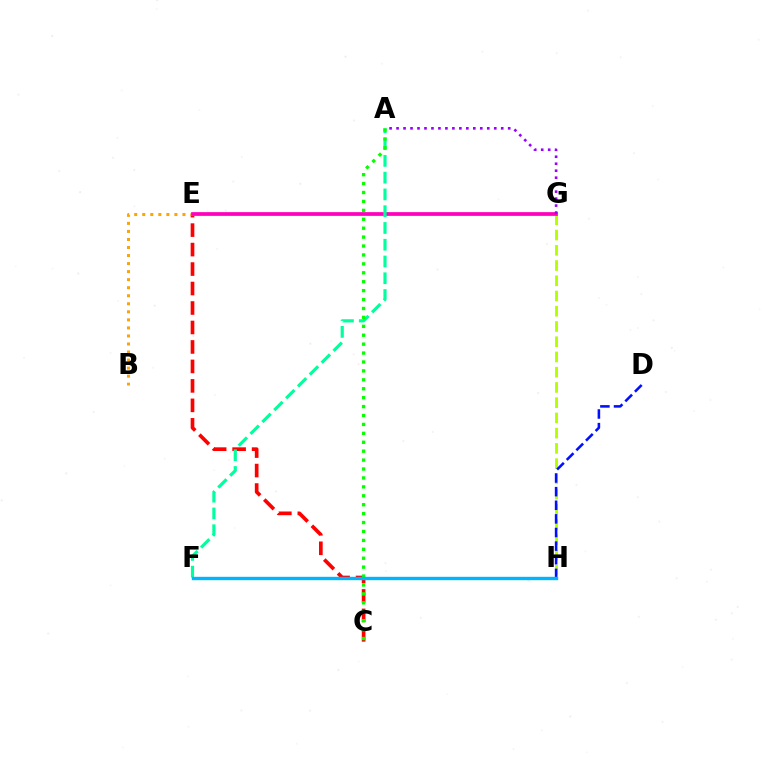{('C', 'E'): [{'color': '#ff0000', 'line_style': 'dashed', 'thickness': 2.65}], ('G', 'H'): [{'color': '#b3ff00', 'line_style': 'dashed', 'thickness': 2.07}], ('B', 'E'): [{'color': '#ffa500', 'line_style': 'dotted', 'thickness': 2.18}], ('E', 'G'): [{'color': '#ff00bd', 'line_style': 'solid', 'thickness': 2.67}], ('A', 'G'): [{'color': '#9b00ff', 'line_style': 'dotted', 'thickness': 1.9}], ('A', 'F'): [{'color': '#00ff9d', 'line_style': 'dashed', 'thickness': 2.28}], ('A', 'C'): [{'color': '#08ff00', 'line_style': 'dotted', 'thickness': 2.42}], ('D', 'H'): [{'color': '#0010ff', 'line_style': 'dashed', 'thickness': 1.85}], ('F', 'H'): [{'color': '#00b5ff', 'line_style': 'solid', 'thickness': 2.43}]}